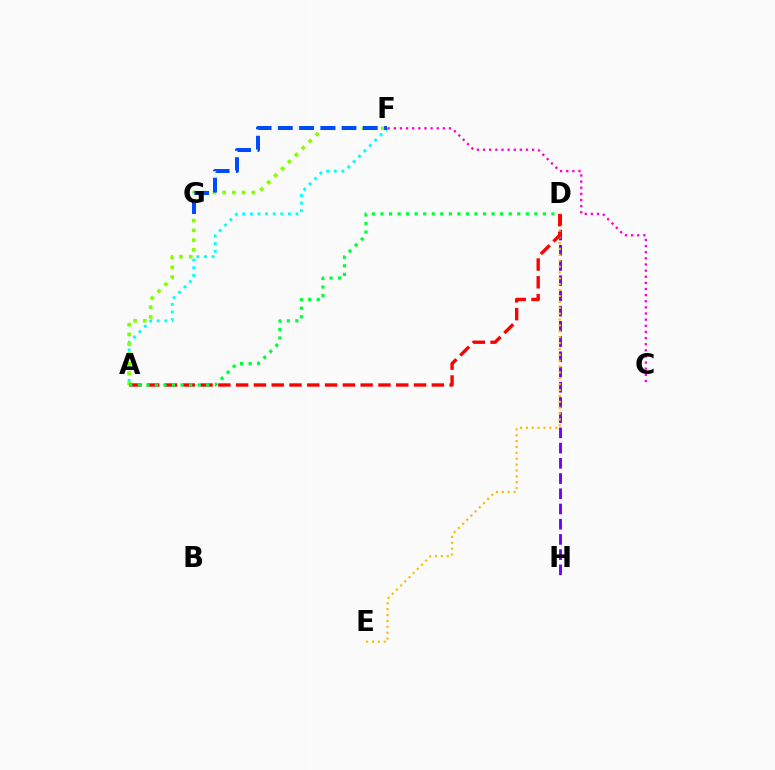{('D', 'H'): [{'color': '#7200ff', 'line_style': 'dashed', 'thickness': 2.07}], ('A', 'F'): [{'color': '#00fff6', 'line_style': 'dotted', 'thickness': 2.07}, {'color': '#84ff00', 'line_style': 'dotted', 'thickness': 2.65}], ('C', 'F'): [{'color': '#ff00cf', 'line_style': 'dotted', 'thickness': 1.67}], ('D', 'E'): [{'color': '#ffbd00', 'line_style': 'dotted', 'thickness': 1.6}], ('F', 'G'): [{'color': '#004bff', 'line_style': 'dashed', 'thickness': 2.89}], ('A', 'D'): [{'color': '#ff0000', 'line_style': 'dashed', 'thickness': 2.42}, {'color': '#00ff39', 'line_style': 'dotted', 'thickness': 2.32}]}